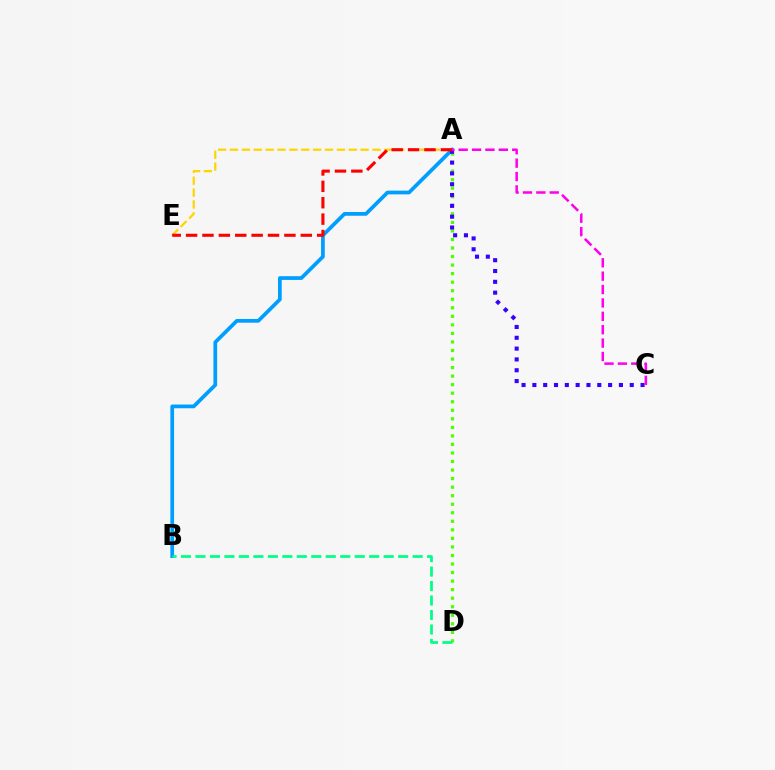{('A', 'B'): [{'color': '#009eff', 'line_style': 'solid', 'thickness': 2.69}], ('A', 'D'): [{'color': '#4fff00', 'line_style': 'dotted', 'thickness': 2.32}], ('A', 'E'): [{'color': '#ffd500', 'line_style': 'dashed', 'thickness': 1.61}, {'color': '#ff0000', 'line_style': 'dashed', 'thickness': 2.23}], ('A', 'C'): [{'color': '#3700ff', 'line_style': 'dotted', 'thickness': 2.94}, {'color': '#ff00ed', 'line_style': 'dashed', 'thickness': 1.82}], ('B', 'D'): [{'color': '#00ff86', 'line_style': 'dashed', 'thickness': 1.97}]}